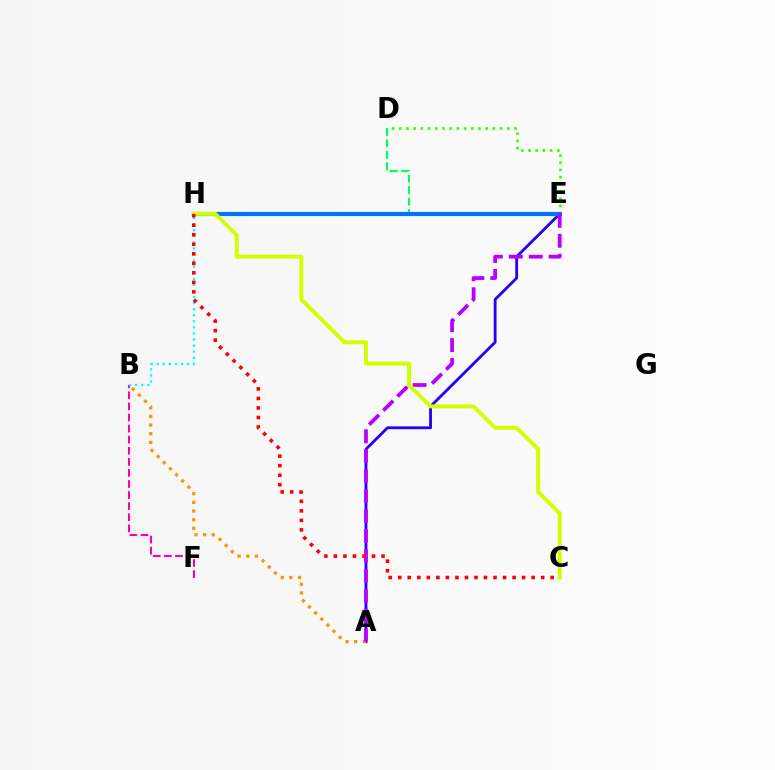{('A', 'E'): [{'color': '#2500ff', 'line_style': 'solid', 'thickness': 2.04}, {'color': '#b900ff', 'line_style': 'dashed', 'thickness': 2.71}], ('D', 'E'): [{'color': '#3dff00', 'line_style': 'dotted', 'thickness': 1.96}, {'color': '#00ff5c', 'line_style': 'dashed', 'thickness': 1.55}], ('E', 'H'): [{'color': '#0074ff', 'line_style': 'solid', 'thickness': 2.98}], ('A', 'B'): [{'color': '#ff9400', 'line_style': 'dotted', 'thickness': 2.35}], ('B', 'F'): [{'color': '#ff00ac', 'line_style': 'dashed', 'thickness': 1.51}], ('B', 'H'): [{'color': '#00fff6', 'line_style': 'dotted', 'thickness': 1.65}], ('C', 'H'): [{'color': '#d1ff00', 'line_style': 'solid', 'thickness': 2.85}, {'color': '#ff0000', 'line_style': 'dotted', 'thickness': 2.59}]}